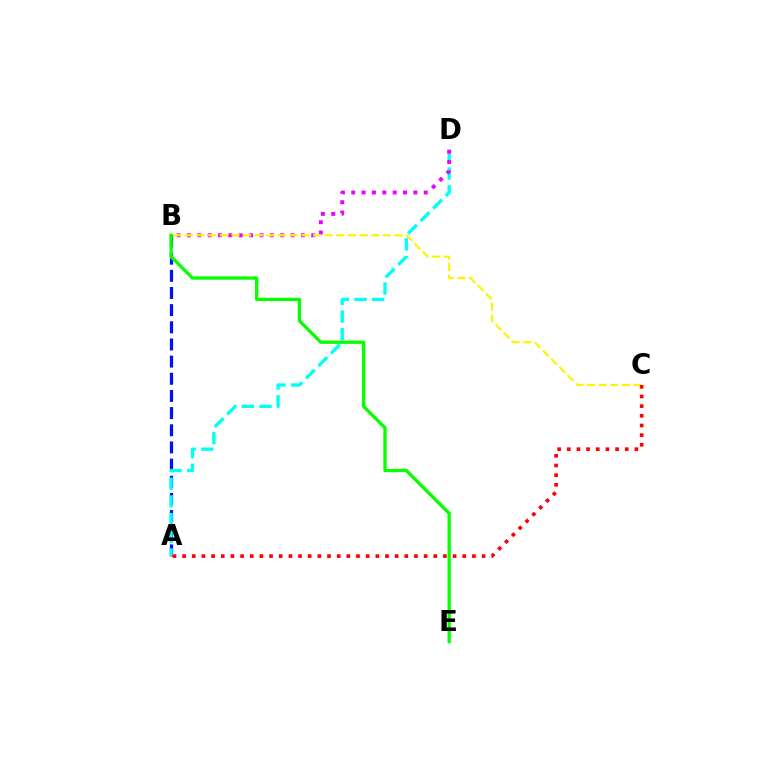{('A', 'B'): [{'color': '#0010ff', 'line_style': 'dashed', 'thickness': 2.33}], ('A', 'D'): [{'color': '#00fff6', 'line_style': 'dashed', 'thickness': 2.4}], ('B', 'D'): [{'color': '#ee00ff', 'line_style': 'dotted', 'thickness': 2.81}], ('B', 'E'): [{'color': '#08ff00', 'line_style': 'solid', 'thickness': 2.39}], ('B', 'C'): [{'color': '#fcf500', 'line_style': 'dashed', 'thickness': 1.58}], ('A', 'C'): [{'color': '#ff0000', 'line_style': 'dotted', 'thickness': 2.62}]}